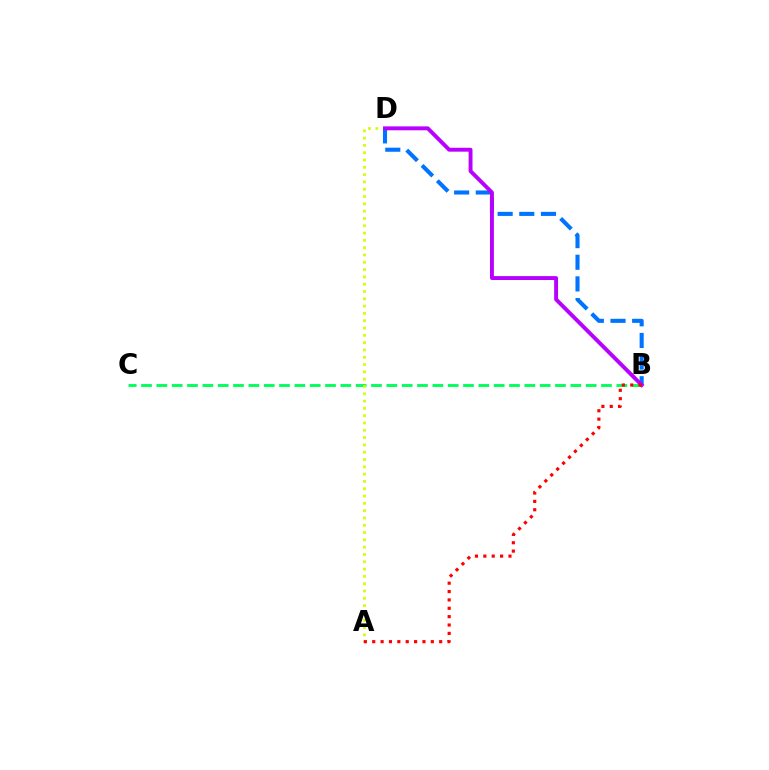{('B', 'D'): [{'color': '#0074ff', 'line_style': 'dashed', 'thickness': 2.94}, {'color': '#b900ff', 'line_style': 'solid', 'thickness': 2.81}], ('B', 'C'): [{'color': '#00ff5c', 'line_style': 'dashed', 'thickness': 2.08}], ('A', 'D'): [{'color': '#d1ff00', 'line_style': 'dotted', 'thickness': 1.98}], ('A', 'B'): [{'color': '#ff0000', 'line_style': 'dotted', 'thickness': 2.27}]}